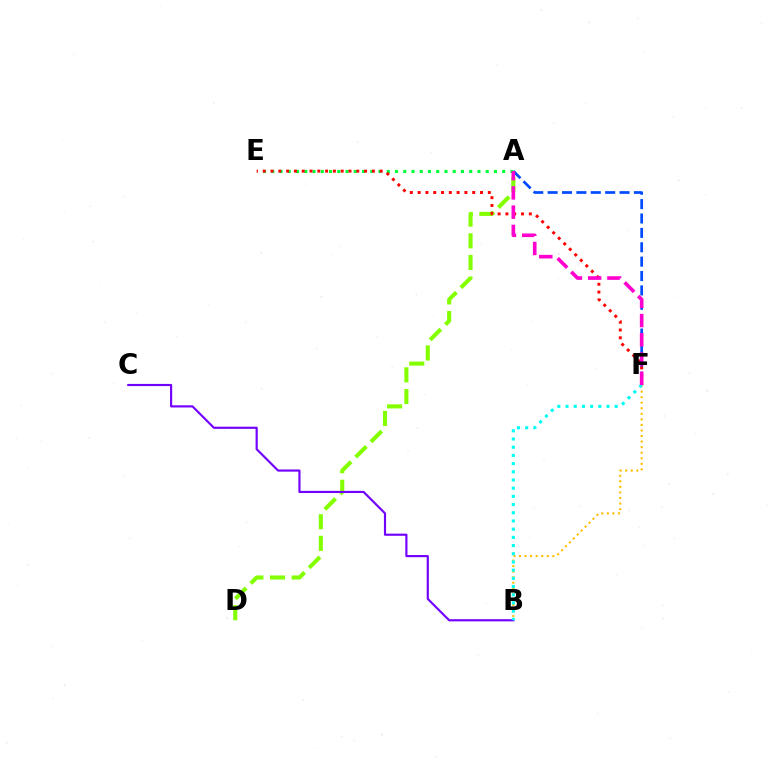{('A', 'D'): [{'color': '#84ff00', 'line_style': 'dashed', 'thickness': 2.94}], ('B', 'F'): [{'color': '#ffbd00', 'line_style': 'dotted', 'thickness': 1.51}, {'color': '#00fff6', 'line_style': 'dotted', 'thickness': 2.23}], ('A', 'F'): [{'color': '#004bff', 'line_style': 'dashed', 'thickness': 1.95}, {'color': '#ff00cf', 'line_style': 'dashed', 'thickness': 2.61}], ('A', 'E'): [{'color': '#00ff39', 'line_style': 'dotted', 'thickness': 2.24}], ('E', 'F'): [{'color': '#ff0000', 'line_style': 'dotted', 'thickness': 2.12}], ('B', 'C'): [{'color': '#7200ff', 'line_style': 'solid', 'thickness': 1.56}]}